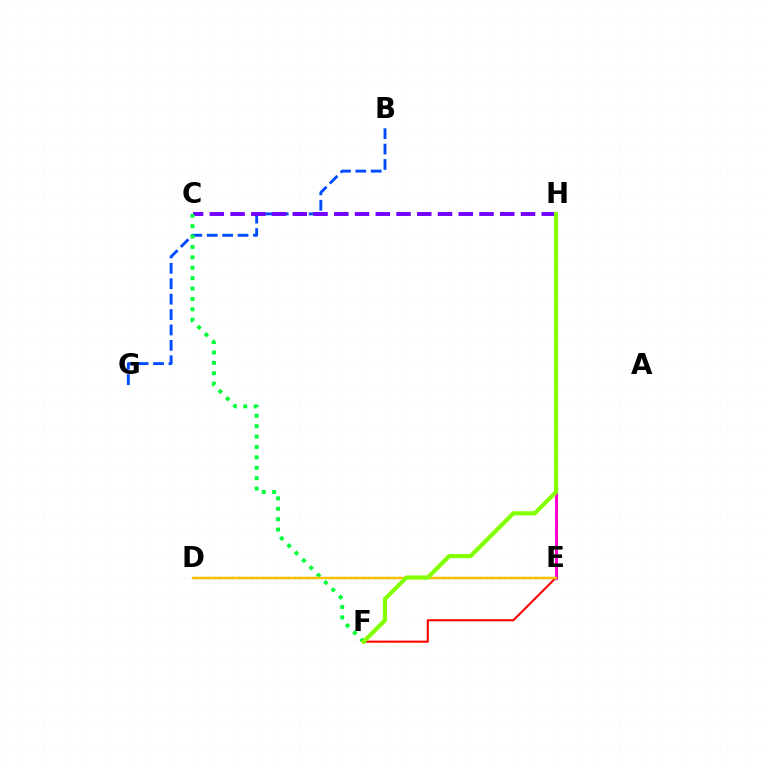{('B', 'G'): [{'color': '#004bff', 'line_style': 'dashed', 'thickness': 2.09}], ('C', 'H'): [{'color': '#7200ff', 'line_style': 'dashed', 'thickness': 2.82}], ('E', 'F'): [{'color': '#ff0000', 'line_style': 'solid', 'thickness': 1.51}], ('C', 'F'): [{'color': '#00ff39', 'line_style': 'dotted', 'thickness': 2.82}], ('E', 'H'): [{'color': '#ff00cf', 'line_style': 'solid', 'thickness': 2.19}], ('D', 'E'): [{'color': '#00fff6', 'line_style': 'dotted', 'thickness': 1.68}, {'color': '#ffbd00', 'line_style': 'solid', 'thickness': 1.77}], ('F', 'H'): [{'color': '#84ff00', 'line_style': 'solid', 'thickness': 2.99}]}